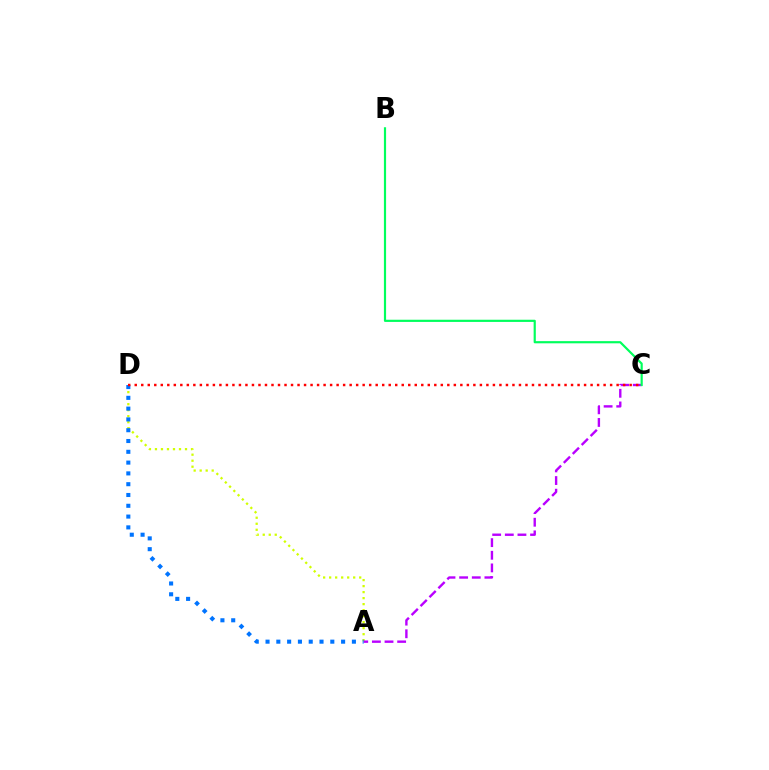{('A', 'D'): [{'color': '#d1ff00', 'line_style': 'dotted', 'thickness': 1.63}, {'color': '#0074ff', 'line_style': 'dotted', 'thickness': 2.93}], ('A', 'C'): [{'color': '#b900ff', 'line_style': 'dashed', 'thickness': 1.72}], ('B', 'C'): [{'color': '#00ff5c', 'line_style': 'solid', 'thickness': 1.57}], ('C', 'D'): [{'color': '#ff0000', 'line_style': 'dotted', 'thickness': 1.77}]}